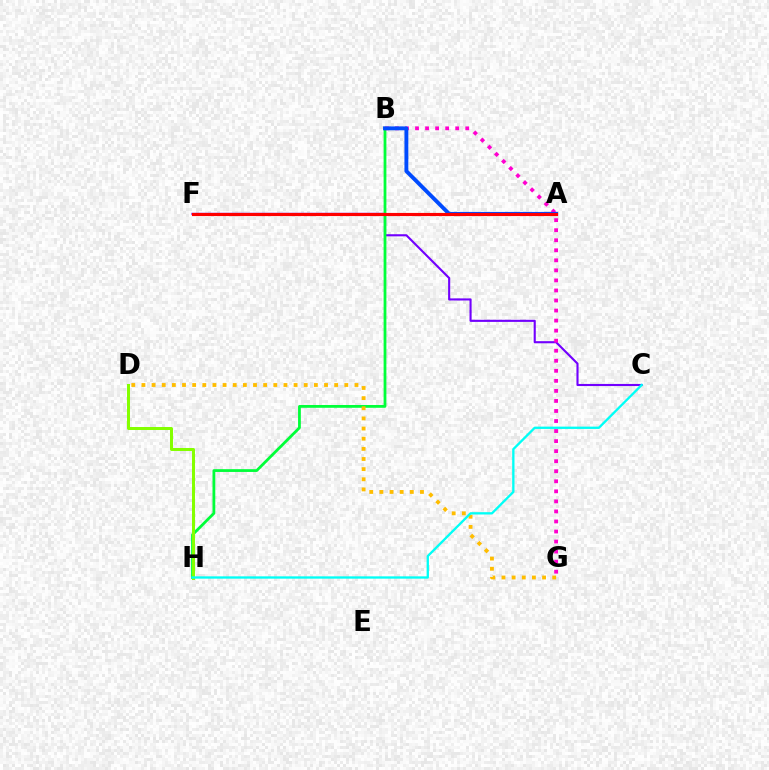{('C', 'F'): [{'color': '#7200ff', 'line_style': 'solid', 'thickness': 1.53}], ('B', 'H'): [{'color': '#00ff39', 'line_style': 'solid', 'thickness': 2.0}], ('B', 'G'): [{'color': '#ff00cf', 'line_style': 'dotted', 'thickness': 2.73}], ('A', 'B'): [{'color': '#004bff', 'line_style': 'solid', 'thickness': 2.8}], ('D', 'G'): [{'color': '#ffbd00', 'line_style': 'dotted', 'thickness': 2.76}], ('D', 'H'): [{'color': '#84ff00', 'line_style': 'solid', 'thickness': 2.16}], ('A', 'F'): [{'color': '#ff0000', 'line_style': 'solid', 'thickness': 2.26}], ('C', 'H'): [{'color': '#00fff6', 'line_style': 'solid', 'thickness': 1.67}]}